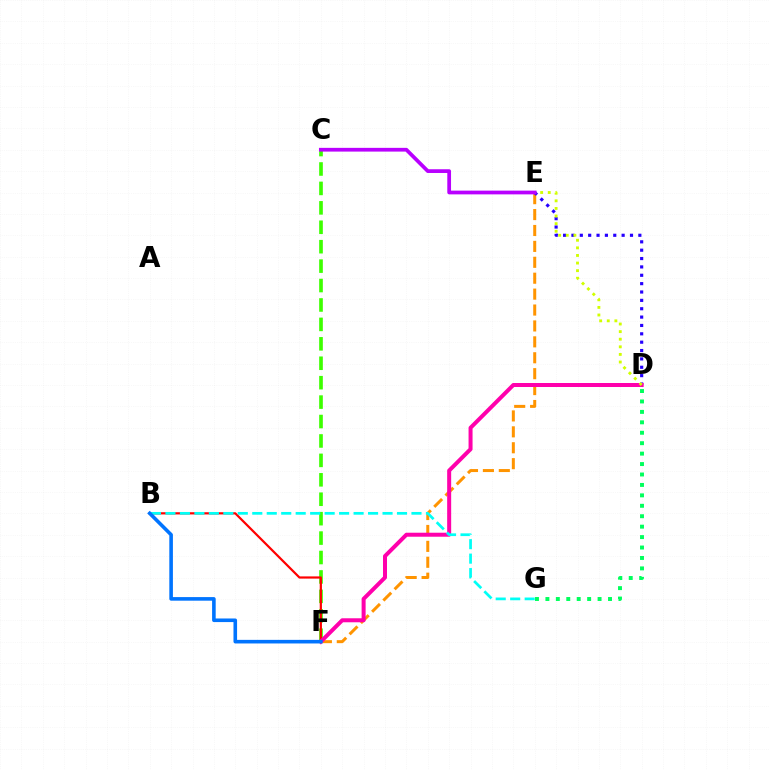{('C', 'F'): [{'color': '#3dff00', 'line_style': 'dashed', 'thickness': 2.64}], ('E', 'F'): [{'color': '#ff9400', 'line_style': 'dashed', 'thickness': 2.16}], ('D', 'E'): [{'color': '#2500ff', 'line_style': 'dotted', 'thickness': 2.27}, {'color': '#d1ff00', 'line_style': 'dotted', 'thickness': 2.07}], ('B', 'F'): [{'color': '#ff0000', 'line_style': 'solid', 'thickness': 1.59}, {'color': '#0074ff', 'line_style': 'solid', 'thickness': 2.59}], ('D', 'F'): [{'color': '#ff00ac', 'line_style': 'solid', 'thickness': 2.88}], ('B', 'G'): [{'color': '#00fff6', 'line_style': 'dashed', 'thickness': 1.97}], ('D', 'G'): [{'color': '#00ff5c', 'line_style': 'dotted', 'thickness': 2.83}], ('C', 'E'): [{'color': '#b900ff', 'line_style': 'solid', 'thickness': 2.69}]}